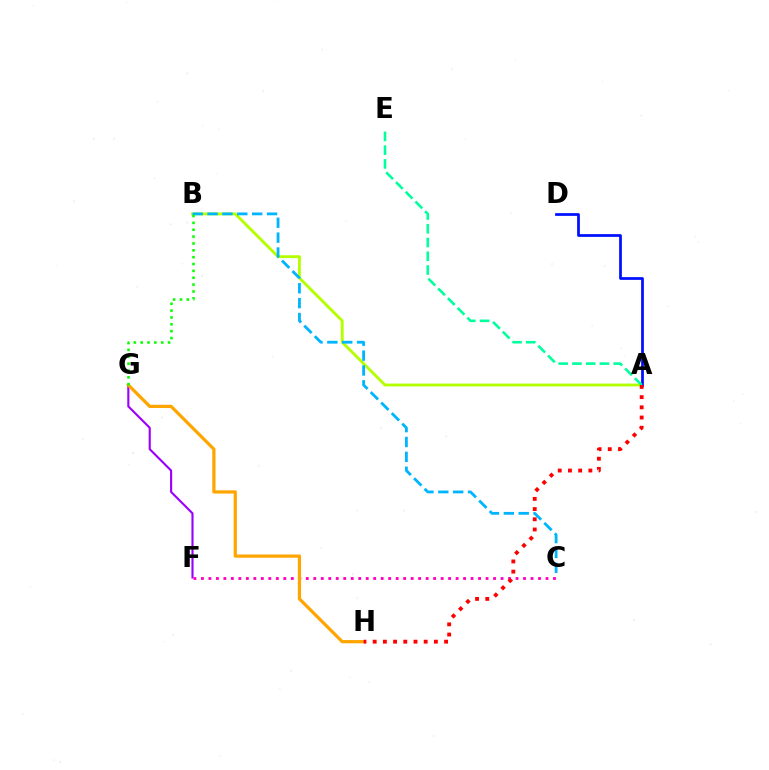{('A', 'B'): [{'color': '#b3ff00', 'line_style': 'solid', 'thickness': 2.06}], ('F', 'G'): [{'color': '#9b00ff', 'line_style': 'solid', 'thickness': 1.53}], ('A', 'D'): [{'color': '#0010ff', 'line_style': 'solid', 'thickness': 1.97}], ('C', 'F'): [{'color': '#ff00bd', 'line_style': 'dotted', 'thickness': 2.04}], ('B', 'C'): [{'color': '#00b5ff', 'line_style': 'dashed', 'thickness': 2.02}], ('A', 'E'): [{'color': '#00ff9d', 'line_style': 'dashed', 'thickness': 1.87}], ('G', 'H'): [{'color': '#ffa500', 'line_style': 'solid', 'thickness': 2.33}], ('B', 'G'): [{'color': '#08ff00', 'line_style': 'dotted', 'thickness': 1.86}], ('A', 'H'): [{'color': '#ff0000', 'line_style': 'dotted', 'thickness': 2.77}]}